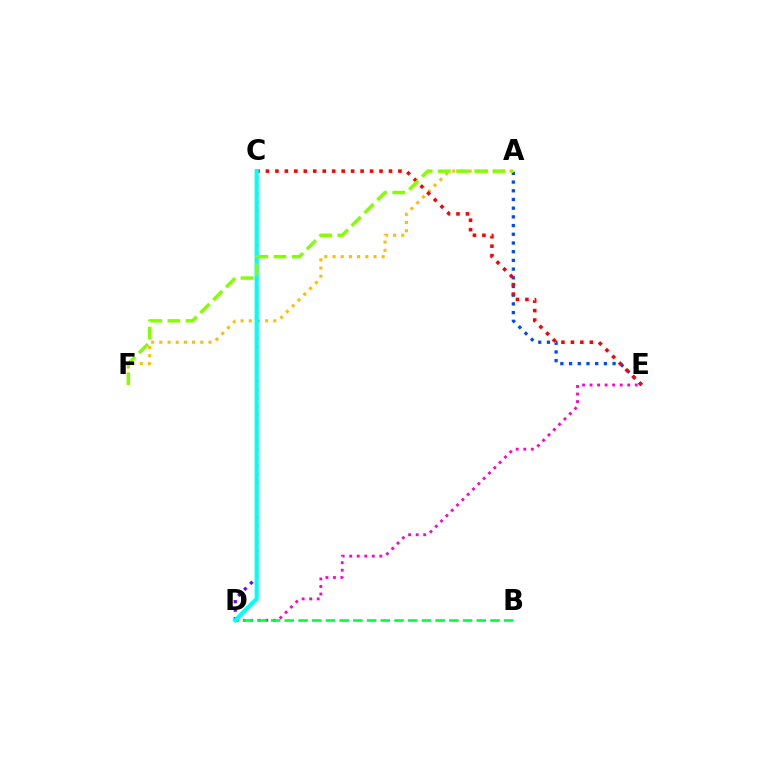{('D', 'E'): [{'color': '#ff00cf', 'line_style': 'dotted', 'thickness': 2.05}], ('A', 'E'): [{'color': '#004bff', 'line_style': 'dotted', 'thickness': 2.36}], ('B', 'D'): [{'color': '#00ff39', 'line_style': 'dashed', 'thickness': 1.86}], ('A', 'F'): [{'color': '#ffbd00', 'line_style': 'dotted', 'thickness': 2.23}, {'color': '#84ff00', 'line_style': 'dashed', 'thickness': 2.47}], ('C', 'D'): [{'color': '#7200ff', 'line_style': 'dotted', 'thickness': 2.31}, {'color': '#00fff6', 'line_style': 'solid', 'thickness': 2.98}], ('C', 'E'): [{'color': '#ff0000', 'line_style': 'dotted', 'thickness': 2.57}]}